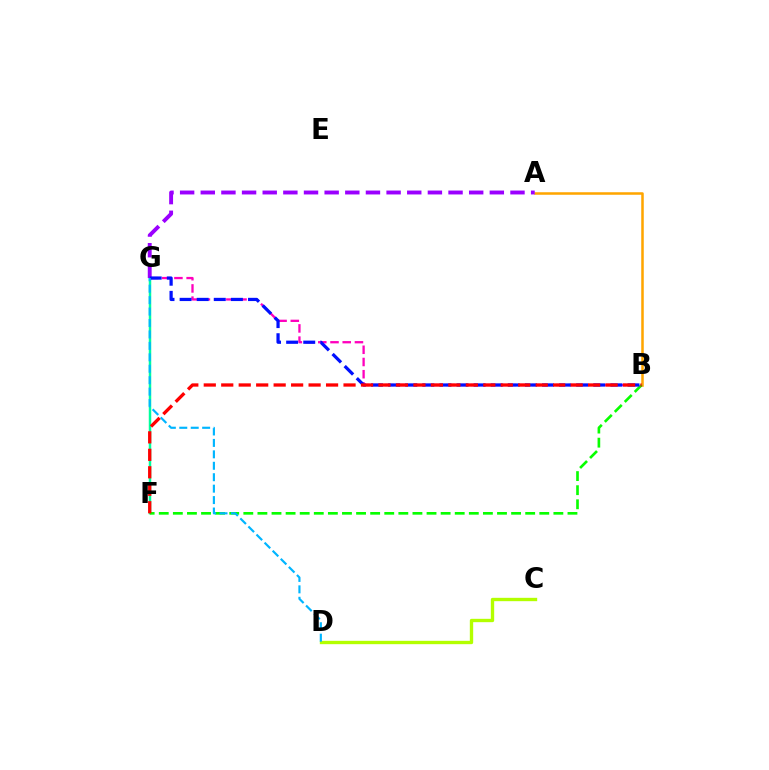{('F', 'G'): [{'color': '#00ff9d', 'line_style': 'solid', 'thickness': 1.79}], ('A', 'B'): [{'color': '#ffa500', 'line_style': 'solid', 'thickness': 1.82}], ('B', 'G'): [{'color': '#ff00bd', 'line_style': 'dashed', 'thickness': 1.66}, {'color': '#0010ff', 'line_style': 'dashed', 'thickness': 2.32}], ('C', 'D'): [{'color': '#b3ff00', 'line_style': 'solid', 'thickness': 2.41}], ('B', 'F'): [{'color': '#08ff00', 'line_style': 'dashed', 'thickness': 1.91}, {'color': '#ff0000', 'line_style': 'dashed', 'thickness': 2.37}], ('A', 'G'): [{'color': '#9b00ff', 'line_style': 'dashed', 'thickness': 2.8}], ('D', 'G'): [{'color': '#00b5ff', 'line_style': 'dashed', 'thickness': 1.55}]}